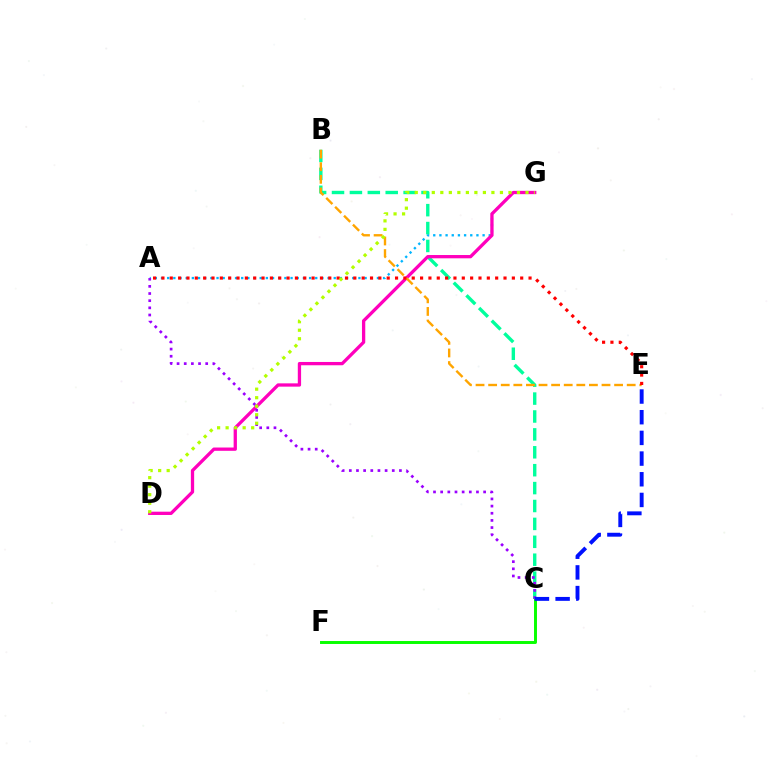{('C', 'F'): [{'color': '#08ff00', 'line_style': 'solid', 'thickness': 2.12}], ('A', 'G'): [{'color': '#00b5ff', 'line_style': 'dotted', 'thickness': 1.68}], ('B', 'C'): [{'color': '#00ff9d', 'line_style': 'dashed', 'thickness': 2.43}], ('D', 'G'): [{'color': '#ff00bd', 'line_style': 'solid', 'thickness': 2.37}, {'color': '#b3ff00', 'line_style': 'dotted', 'thickness': 2.31}], ('B', 'E'): [{'color': '#ffa500', 'line_style': 'dashed', 'thickness': 1.71}], ('A', 'C'): [{'color': '#9b00ff', 'line_style': 'dotted', 'thickness': 1.94}], ('A', 'E'): [{'color': '#ff0000', 'line_style': 'dotted', 'thickness': 2.27}], ('C', 'E'): [{'color': '#0010ff', 'line_style': 'dashed', 'thickness': 2.81}]}